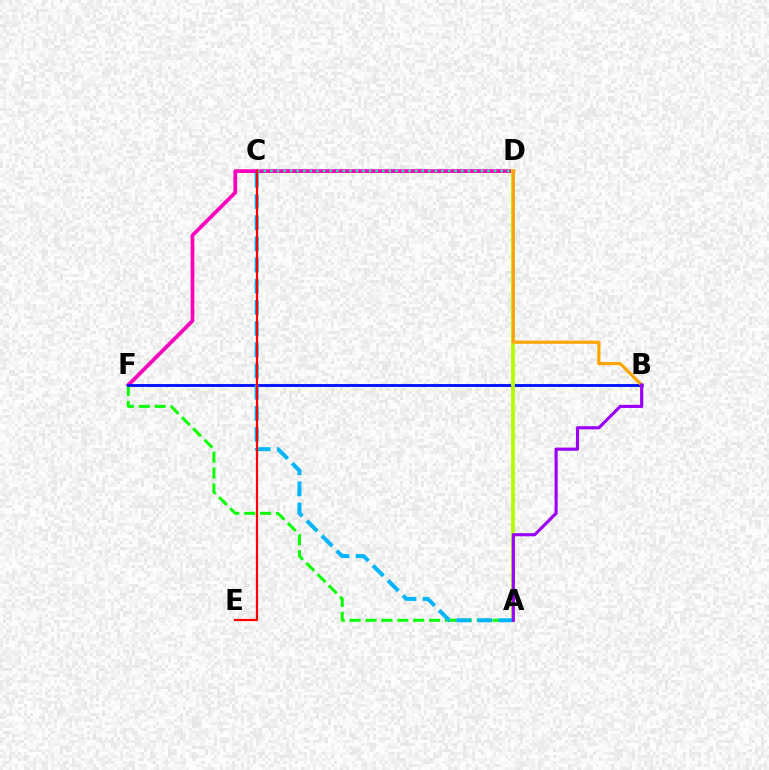{('D', 'F'): [{'color': '#ff00bd', 'line_style': 'solid', 'thickness': 2.71}], ('A', 'F'): [{'color': '#08ff00', 'line_style': 'dashed', 'thickness': 2.16}], ('C', 'D'): [{'color': '#00ff9d', 'line_style': 'dotted', 'thickness': 1.79}], ('B', 'F'): [{'color': '#0010ff', 'line_style': 'solid', 'thickness': 2.04}], ('A', 'D'): [{'color': '#b3ff00', 'line_style': 'solid', 'thickness': 2.73}], ('A', 'C'): [{'color': '#00b5ff', 'line_style': 'dashed', 'thickness': 2.88}], ('B', 'D'): [{'color': '#ffa500', 'line_style': 'solid', 'thickness': 2.29}], ('A', 'B'): [{'color': '#9b00ff', 'line_style': 'solid', 'thickness': 2.26}], ('C', 'E'): [{'color': '#ff0000', 'line_style': 'solid', 'thickness': 1.6}]}